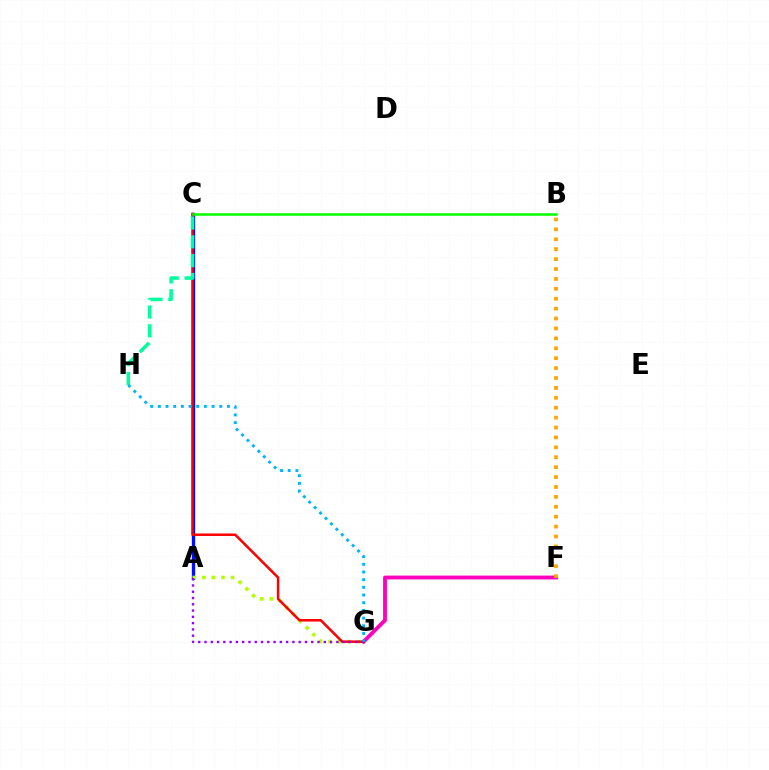{('F', 'G'): [{'color': '#ff00bd', 'line_style': 'solid', 'thickness': 2.76}], ('A', 'C'): [{'color': '#0010ff', 'line_style': 'solid', 'thickness': 2.38}], ('A', 'G'): [{'color': '#b3ff00', 'line_style': 'dotted', 'thickness': 2.59}, {'color': '#9b00ff', 'line_style': 'dotted', 'thickness': 1.71}], ('C', 'G'): [{'color': '#ff0000', 'line_style': 'solid', 'thickness': 1.8}], ('C', 'H'): [{'color': '#00ff9d', 'line_style': 'dashed', 'thickness': 2.56}], ('B', 'F'): [{'color': '#ffa500', 'line_style': 'dotted', 'thickness': 2.69}], ('G', 'H'): [{'color': '#00b5ff', 'line_style': 'dotted', 'thickness': 2.09}], ('B', 'C'): [{'color': '#08ff00', 'line_style': 'solid', 'thickness': 1.83}]}